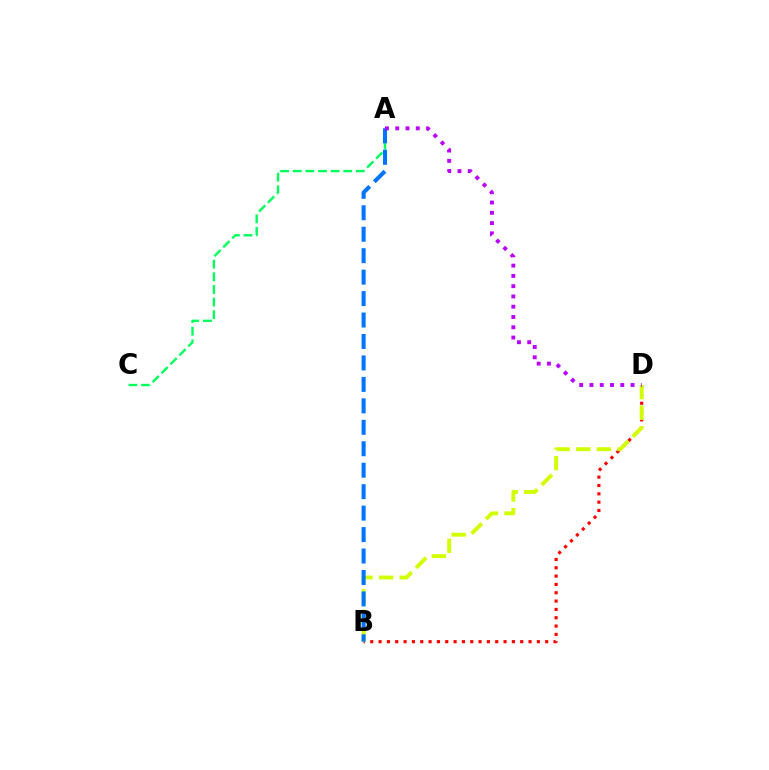{('B', 'D'): [{'color': '#ff0000', 'line_style': 'dotted', 'thickness': 2.26}, {'color': '#d1ff00', 'line_style': 'dashed', 'thickness': 2.79}], ('A', 'C'): [{'color': '#00ff5c', 'line_style': 'dashed', 'thickness': 1.71}], ('A', 'B'): [{'color': '#0074ff', 'line_style': 'dashed', 'thickness': 2.91}], ('A', 'D'): [{'color': '#b900ff', 'line_style': 'dotted', 'thickness': 2.79}]}